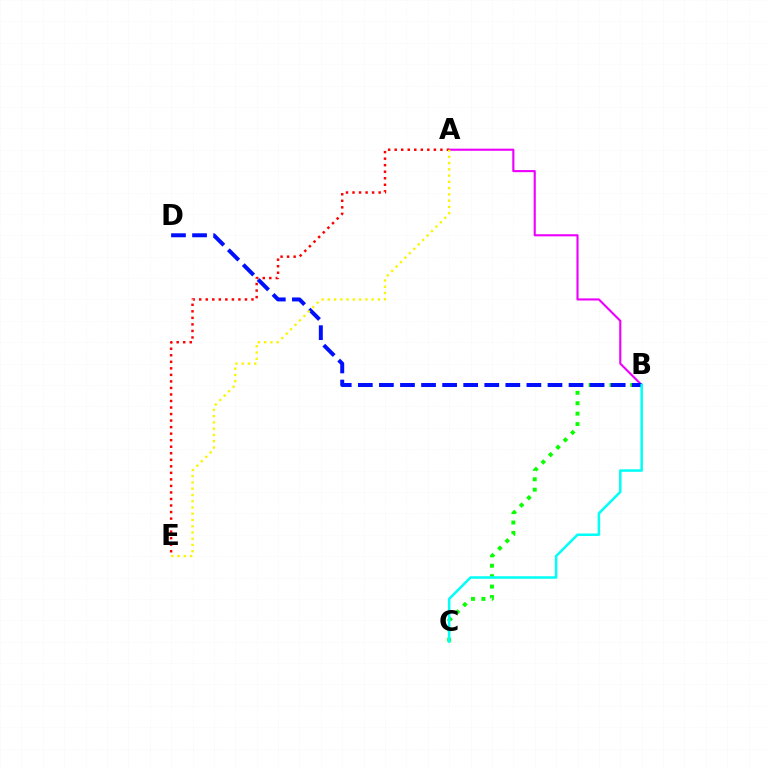{('B', 'C'): [{'color': '#08ff00', 'line_style': 'dotted', 'thickness': 2.83}, {'color': '#00fff6', 'line_style': 'solid', 'thickness': 1.81}], ('A', 'B'): [{'color': '#ee00ff', 'line_style': 'solid', 'thickness': 1.53}], ('B', 'D'): [{'color': '#0010ff', 'line_style': 'dashed', 'thickness': 2.86}], ('A', 'E'): [{'color': '#ff0000', 'line_style': 'dotted', 'thickness': 1.77}, {'color': '#fcf500', 'line_style': 'dotted', 'thickness': 1.7}]}